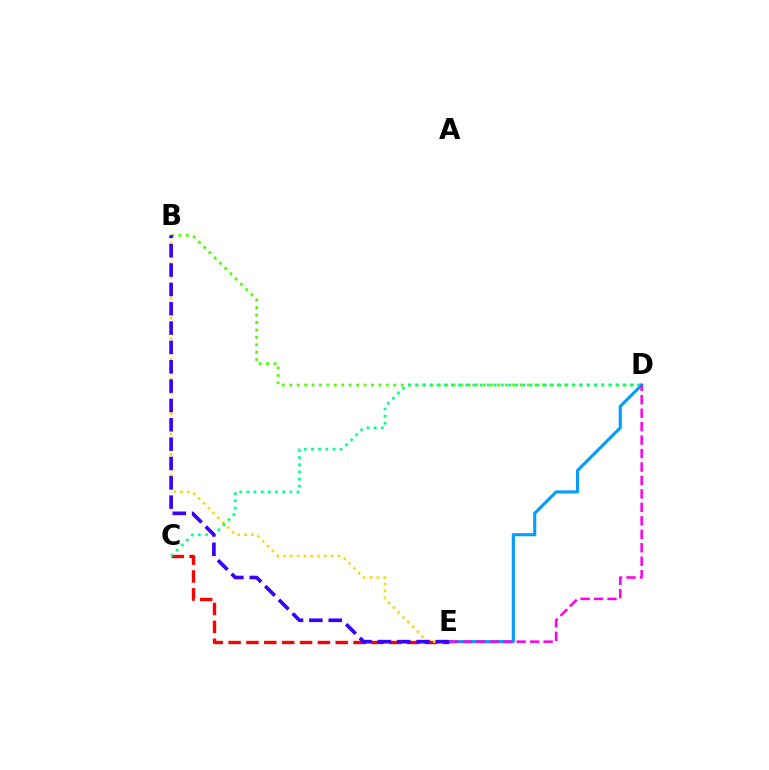{('B', 'D'): [{'color': '#4fff00', 'line_style': 'dotted', 'thickness': 2.02}], ('D', 'E'): [{'color': '#009eff', 'line_style': 'solid', 'thickness': 2.24}, {'color': '#ff00ed', 'line_style': 'dashed', 'thickness': 1.83}], ('C', 'E'): [{'color': '#ff0000', 'line_style': 'dashed', 'thickness': 2.43}], ('B', 'E'): [{'color': '#ffd500', 'line_style': 'dotted', 'thickness': 1.85}, {'color': '#3700ff', 'line_style': 'dashed', 'thickness': 2.63}], ('C', 'D'): [{'color': '#00ff86', 'line_style': 'dotted', 'thickness': 1.94}]}